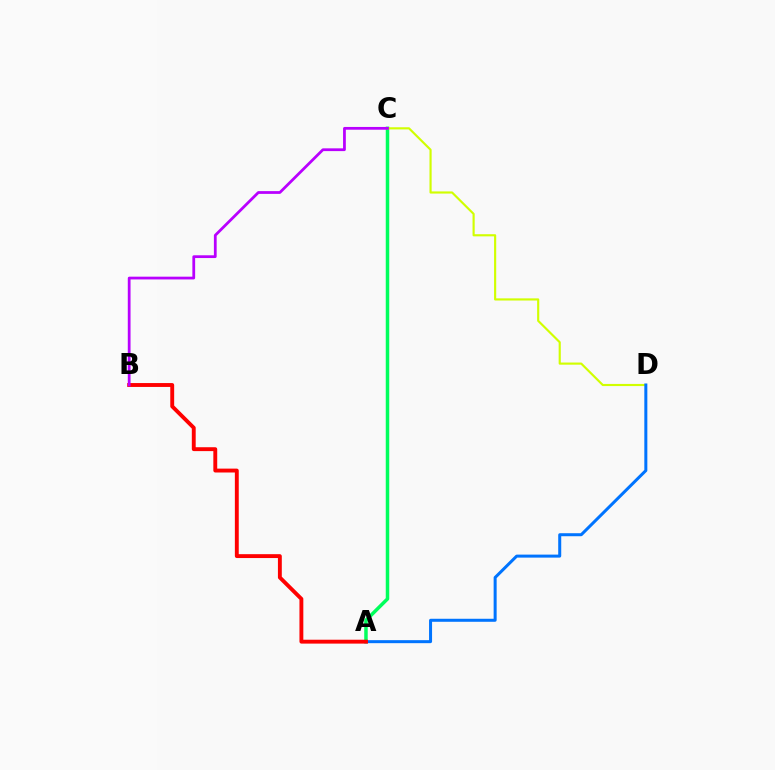{('A', 'C'): [{'color': '#00ff5c', 'line_style': 'solid', 'thickness': 2.51}], ('C', 'D'): [{'color': '#d1ff00', 'line_style': 'solid', 'thickness': 1.55}], ('A', 'D'): [{'color': '#0074ff', 'line_style': 'solid', 'thickness': 2.17}], ('A', 'B'): [{'color': '#ff0000', 'line_style': 'solid', 'thickness': 2.8}], ('B', 'C'): [{'color': '#b900ff', 'line_style': 'solid', 'thickness': 1.99}]}